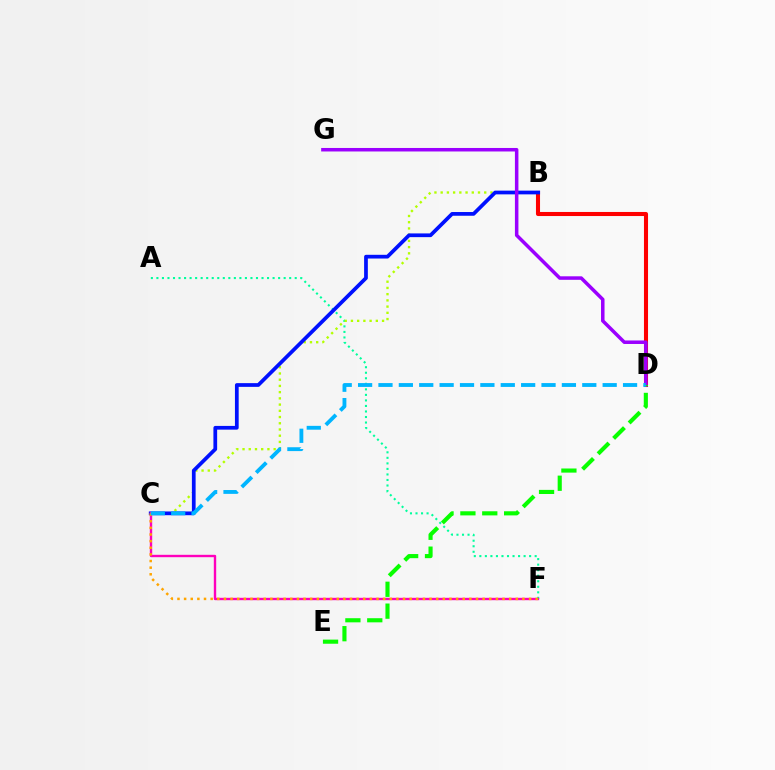{('B', 'D'): [{'color': '#ff0000', 'line_style': 'solid', 'thickness': 2.93}], ('A', 'F'): [{'color': '#00ff9d', 'line_style': 'dotted', 'thickness': 1.5}], ('B', 'C'): [{'color': '#b3ff00', 'line_style': 'dotted', 'thickness': 1.69}, {'color': '#0010ff', 'line_style': 'solid', 'thickness': 2.68}], ('D', 'G'): [{'color': '#9b00ff', 'line_style': 'solid', 'thickness': 2.53}], ('D', 'E'): [{'color': '#08ff00', 'line_style': 'dashed', 'thickness': 2.97}], ('C', 'F'): [{'color': '#ff00bd', 'line_style': 'solid', 'thickness': 1.72}, {'color': '#ffa500', 'line_style': 'dotted', 'thickness': 1.8}], ('C', 'D'): [{'color': '#00b5ff', 'line_style': 'dashed', 'thickness': 2.77}]}